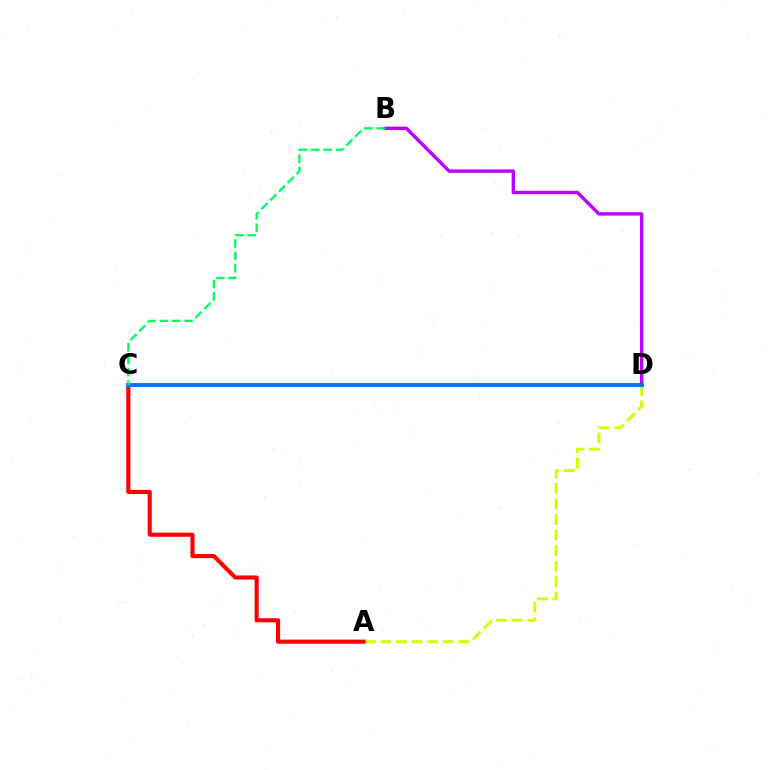{('A', 'D'): [{'color': '#d1ff00', 'line_style': 'dashed', 'thickness': 2.11}], ('B', 'D'): [{'color': '#b900ff', 'line_style': 'solid', 'thickness': 2.42}], ('A', 'C'): [{'color': '#ff0000', 'line_style': 'solid', 'thickness': 2.97}], ('C', 'D'): [{'color': '#0074ff', 'line_style': 'solid', 'thickness': 2.82}], ('B', 'C'): [{'color': '#00ff5c', 'line_style': 'dashed', 'thickness': 1.68}]}